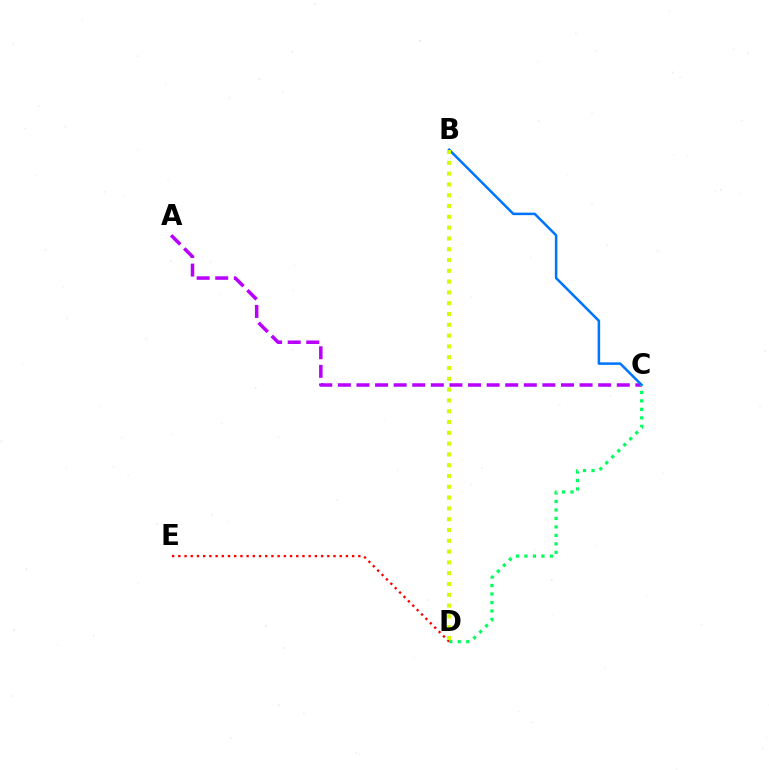{('A', 'C'): [{'color': '#b900ff', 'line_style': 'dashed', 'thickness': 2.53}], ('B', 'C'): [{'color': '#0074ff', 'line_style': 'solid', 'thickness': 1.81}], ('D', 'E'): [{'color': '#ff0000', 'line_style': 'dotted', 'thickness': 1.69}], ('B', 'D'): [{'color': '#d1ff00', 'line_style': 'dotted', 'thickness': 2.93}], ('C', 'D'): [{'color': '#00ff5c', 'line_style': 'dotted', 'thickness': 2.3}]}